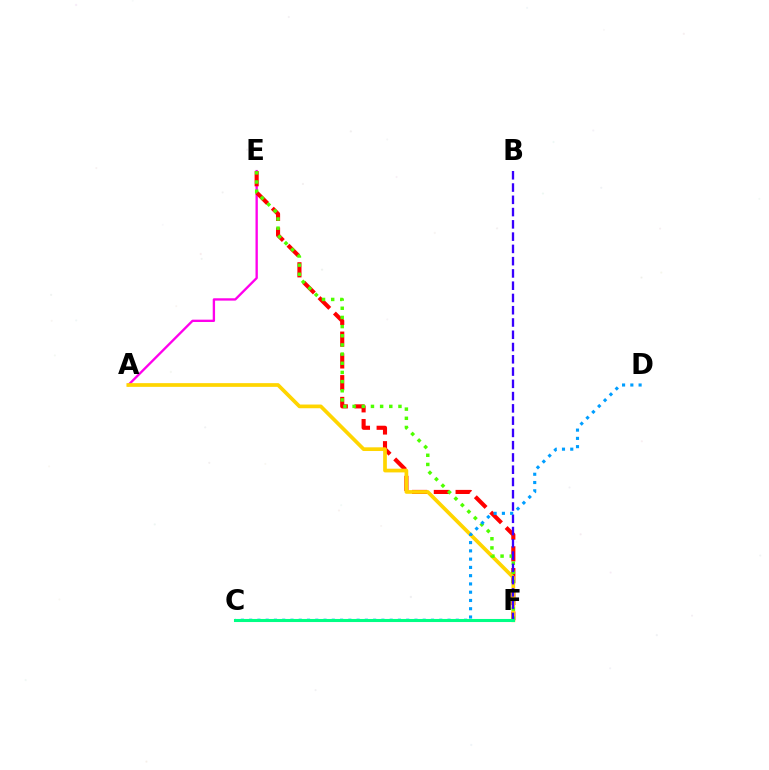{('A', 'E'): [{'color': '#ff00ed', 'line_style': 'solid', 'thickness': 1.68}], ('E', 'F'): [{'color': '#ff0000', 'line_style': 'dashed', 'thickness': 2.96}, {'color': '#4fff00', 'line_style': 'dotted', 'thickness': 2.49}], ('A', 'F'): [{'color': '#ffd500', 'line_style': 'solid', 'thickness': 2.67}], ('B', 'F'): [{'color': '#3700ff', 'line_style': 'dashed', 'thickness': 1.67}], ('C', 'D'): [{'color': '#009eff', 'line_style': 'dotted', 'thickness': 2.25}], ('C', 'F'): [{'color': '#00ff86', 'line_style': 'solid', 'thickness': 2.21}]}